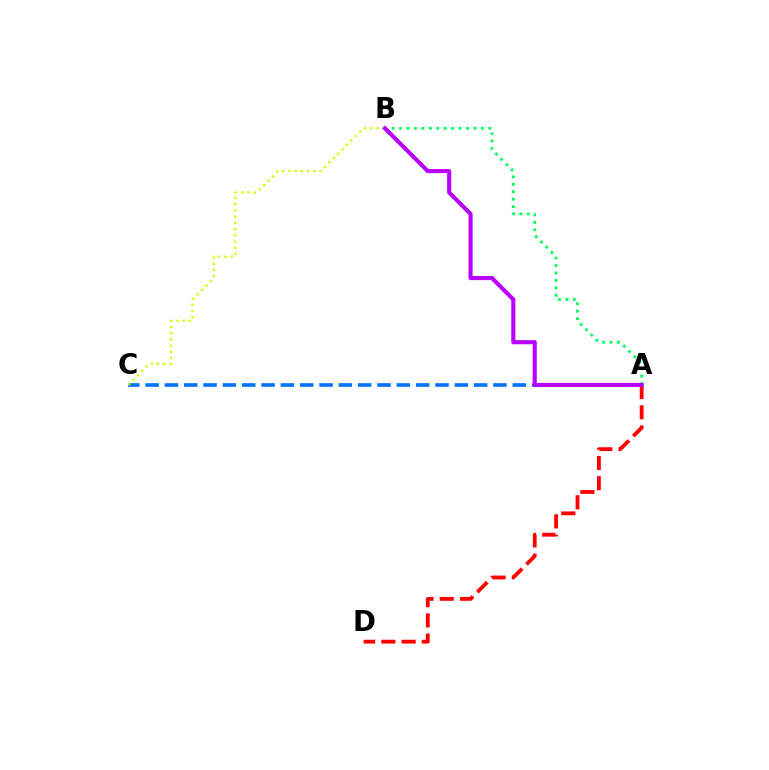{('A', 'C'): [{'color': '#0074ff', 'line_style': 'dashed', 'thickness': 2.63}], ('A', 'D'): [{'color': '#ff0000', 'line_style': 'dashed', 'thickness': 2.75}], ('B', 'C'): [{'color': '#d1ff00', 'line_style': 'dotted', 'thickness': 1.69}], ('A', 'B'): [{'color': '#00ff5c', 'line_style': 'dotted', 'thickness': 2.02}, {'color': '#b900ff', 'line_style': 'solid', 'thickness': 2.96}]}